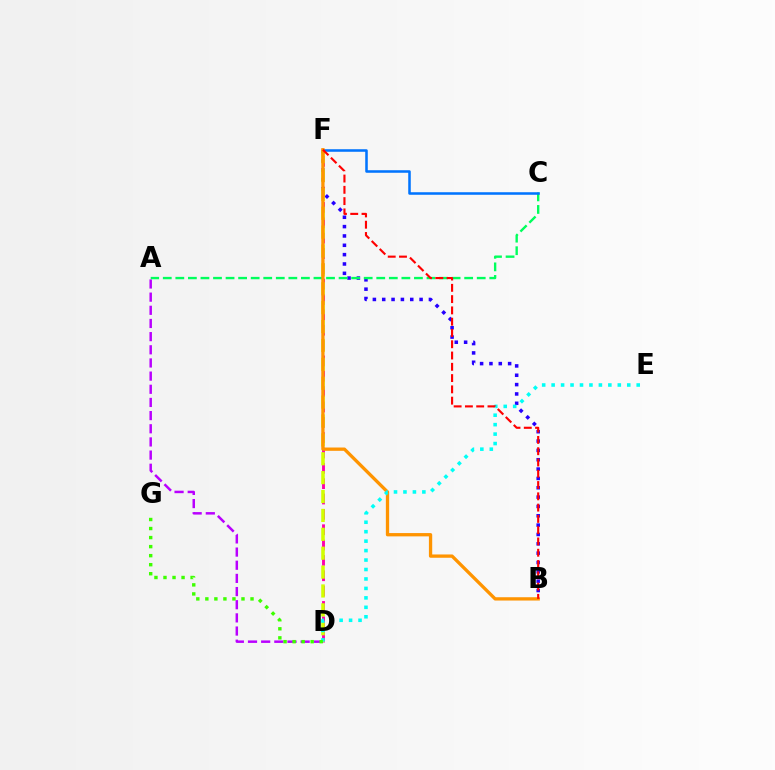{('A', 'D'): [{'color': '#b900ff', 'line_style': 'dashed', 'thickness': 1.79}], ('B', 'F'): [{'color': '#2500ff', 'line_style': 'dotted', 'thickness': 2.54}, {'color': '#ff9400', 'line_style': 'solid', 'thickness': 2.38}, {'color': '#ff0000', 'line_style': 'dashed', 'thickness': 1.53}], ('A', 'C'): [{'color': '#00ff5c', 'line_style': 'dashed', 'thickness': 1.71}], ('C', 'F'): [{'color': '#0074ff', 'line_style': 'solid', 'thickness': 1.83}], ('D', 'F'): [{'color': '#ff00ac', 'line_style': 'dashed', 'thickness': 2.08}, {'color': '#d1ff00', 'line_style': 'dashed', 'thickness': 2.57}], ('D', 'E'): [{'color': '#00fff6', 'line_style': 'dotted', 'thickness': 2.57}], ('D', 'G'): [{'color': '#3dff00', 'line_style': 'dotted', 'thickness': 2.45}]}